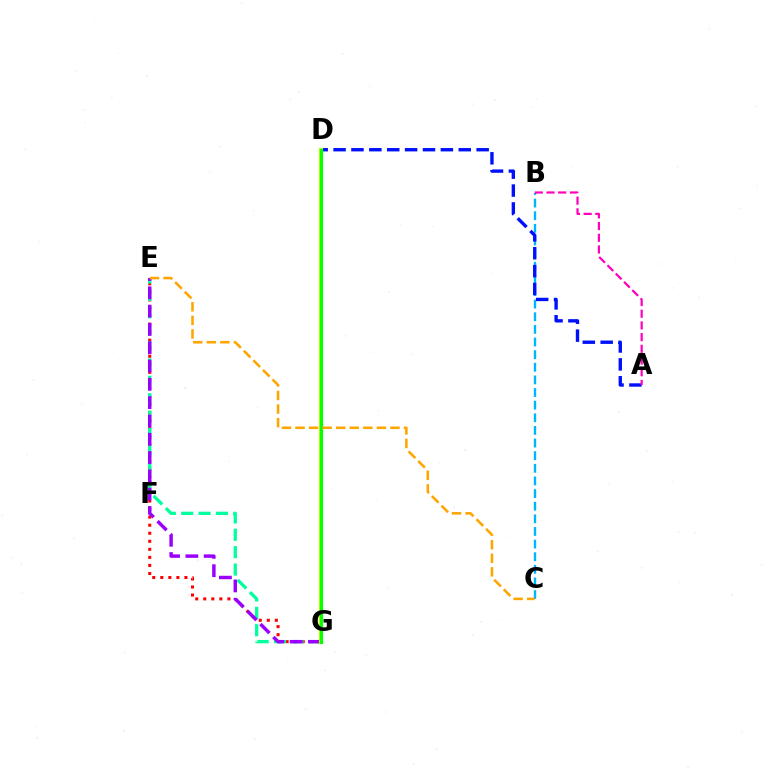{('B', 'C'): [{'color': '#00b5ff', 'line_style': 'dashed', 'thickness': 1.72}], ('A', 'D'): [{'color': '#0010ff', 'line_style': 'dashed', 'thickness': 2.43}], ('E', 'G'): [{'color': '#ff0000', 'line_style': 'dotted', 'thickness': 2.19}, {'color': '#00ff9d', 'line_style': 'dashed', 'thickness': 2.36}, {'color': '#9b00ff', 'line_style': 'dashed', 'thickness': 2.49}], ('A', 'B'): [{'color': '#ff00bd', 'line_style': 'dashed', 'thickness': 1.59}], ('D', 'G'): [{'color': '#b3ff00', 'line_style': 'solid', 'thickness': 2.98}, {'color': '#08ff00', 'line_style': 'solid', 'thickness': 2.27}], ('C', 'E'): [{'color': '#ffa500', 'line_style': 'dashed', 'thickness': 1.84}]}